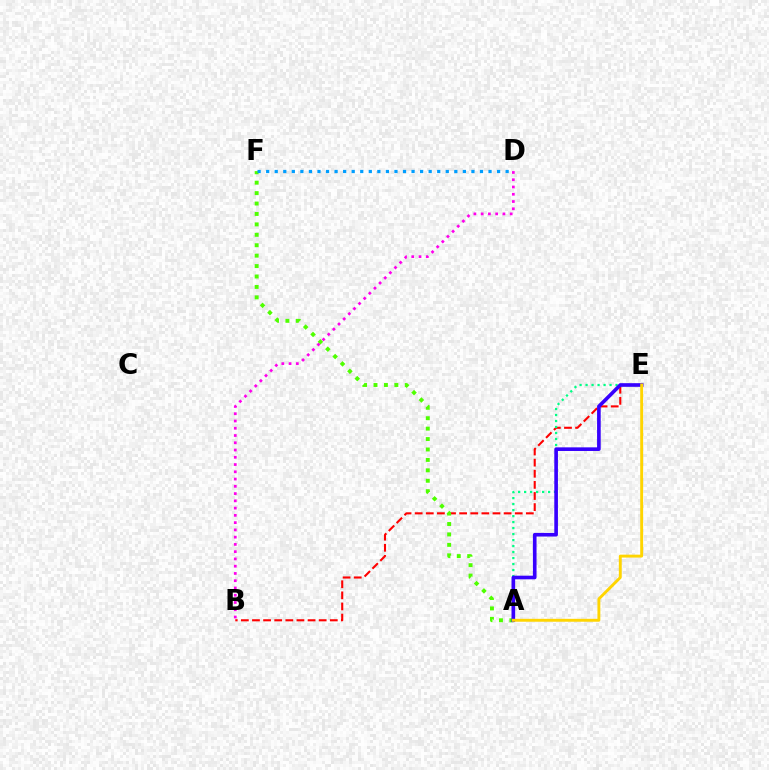{('B', 'E'): [{'color': '#ff0000', 'line_style': 'dashed', 'thickness': 1.51}], ('A', 'E'): [{'color': '#00ff86', 'line_style': 'dotted', 'thickness': 1.63}, {'color': '#3700ff', 'line_style': 'solid', 'thickness': 2.62}, {'color': '#ffd500', 'line_style': 'solid', 'thickness': 2.09}], ('A', 'F'): [{'color': '#4fff00', 'line_style': 'dotted', 'thickness': 2.83}], ('D', 'F'): [{'color': '#009eff', 'line_style': 'dotted', 'thickness': 2.32}], ('B', 'D'): [{'color': '#ff00ed', 'line_style': 'dotted', 'thickness': 1.97}]}